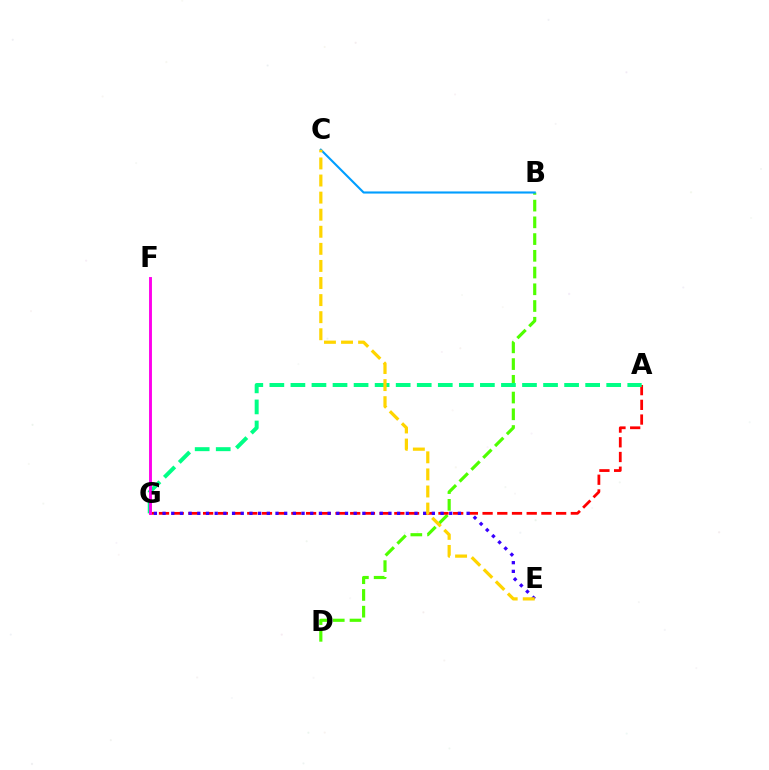{('B', 'D'): [{'color': '#4fff00', 'line_style': 'dashed', 'thickness': 2.27}], ('B', 'C'): [{'color': '#009eff', 'line_style': 'solid', 'thickness': 1.52}], ('A', 'G'): [{'color': '#ff0000', 'line_style': 'dashed', 'thickness': 2.0}, {'color': '#00ff86', 'line_style': 'dashed', 'thickness': 2.86}], ('F', 'G'): [{'color': '#ff00ed', 'line_style': 'solid', 'thickness': 2.09}], ('E', 'G'): [{'color': '#3700ff', 'line_style': 'dotted', 'thickness': 2.36}], ('C', 'E'): [{'color': '#ffd500', 'line_style': 'dashed', 'thickness': 2.32}]}